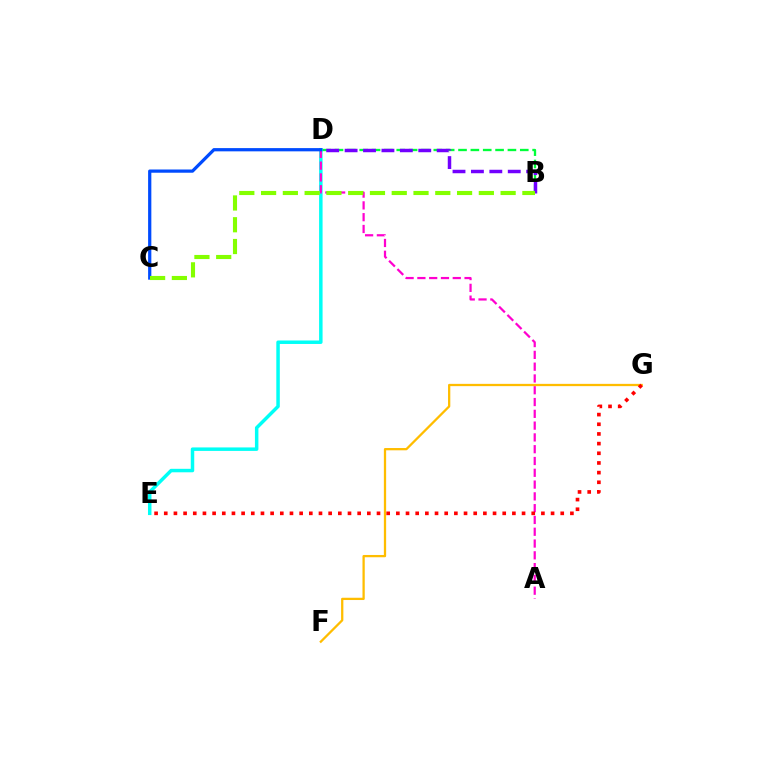{('B', 'D'): [{'color': '#00ff39', 'line_style': 'dashed', 'thickness': 1.68}, {'color': '#7200ff', 'line_style': 'dashed', 'thickness': 2.5}], ('D', 'E'): [{'color': '#00fff6', 'line_style': 'solid', 'thickness': 2.5}], ('A', 'D'): [{'color': '#ff00cf', 'line_style': 'dashed', 'thickness': 1.6}], ('F', 'G'): [{'color': '#ffbd00', 'line_style': 'solid', 'thickness': 1.64}], ('C', 'D'): [{'color': '#004bff', 'line_style': 'solid', 'thickness': 2.33}], ('B', 'C'): [{'color': '#84ff00', 'line_style': 'dashed', 'thickness': 2.96}], ('E', 'G'): [{'color': '#ff0000', 'line_style': 'dotted', 'thickness': 2.63}]}